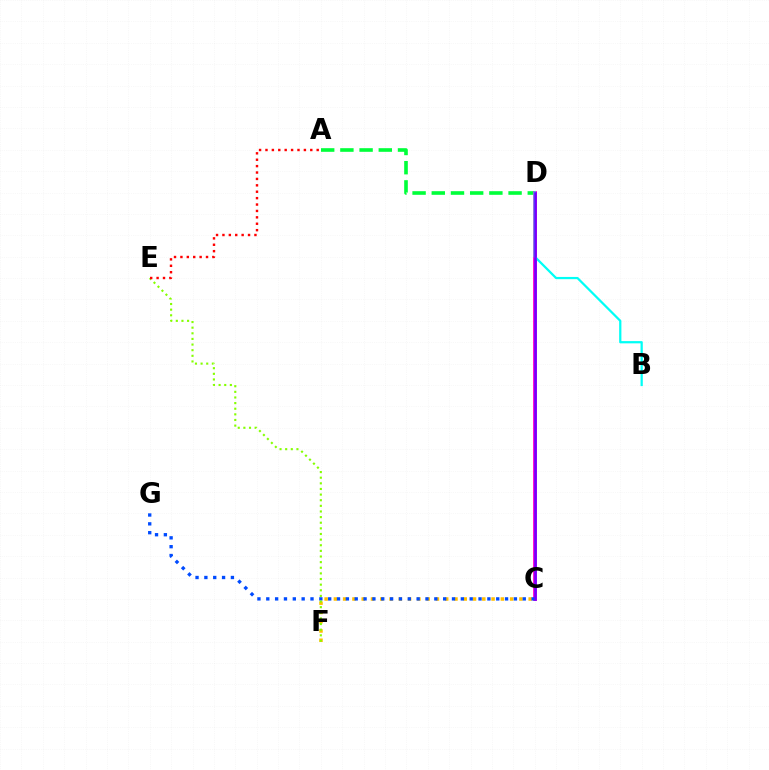{('C', 'F'): [{'color': '#ffbd00', 'line_style': 'dotted', 'thickness': 2.52}], ('A', 'D'): [{'color': '#00ff39', 'line_style': 'dashed', 'thickness': 2.61}], ('C', 'D'): [{'color': '#ff00cf', 'line_style': 'solid', 'thickness': 2.75}, {'color': '#7200ff', 'line_style': 'solid', 'thickness': 1.89}], ('B', 'D'): [{'color': '#00fff6', 'line_style': 'solid', 'thickness': 1.61}], ('C', 'G'): [{'color': '#004bff', 'line_style': 'dotted', 'thickness': 2.4}], ('E', 'F'): [{'color': '#84ff00', 'line_style': 'dotted', 'thickness': 1.53}], ('A', 'E'): [{'color': '#ff0000', 'line_style': 'dotted', 'thickness': 1.74}]}